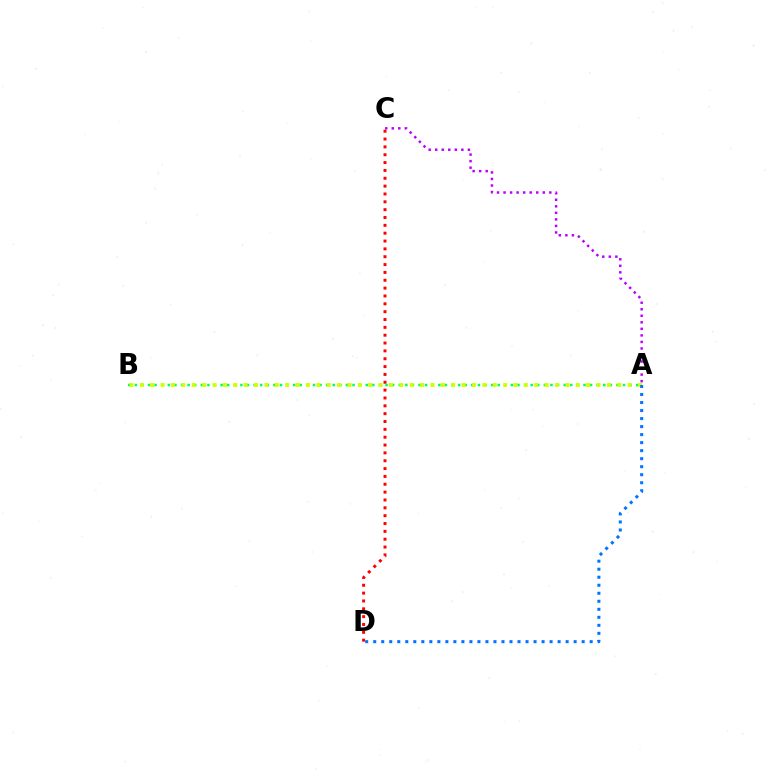{('A', 'C'): [{'color': '#b900ff', 'line_style': 'dotted', 'thickness': 1.78}], ('C', 'D'): [{'color': '#ff0000', 'line_style': 'dotted', 'thickness': 2.13}], ('A', 'B'): [{'color': '#00ff5c', 'line_style': 'dotted', 'thickness': 1.79}, {'color': '#d1ff00', 'line_style': 'dotted', 'thickness': 2.82}], ('A', 'D'): [{'color': '#0074ff', 'line_style': 'dotted', 'thickness': 2.18}]}